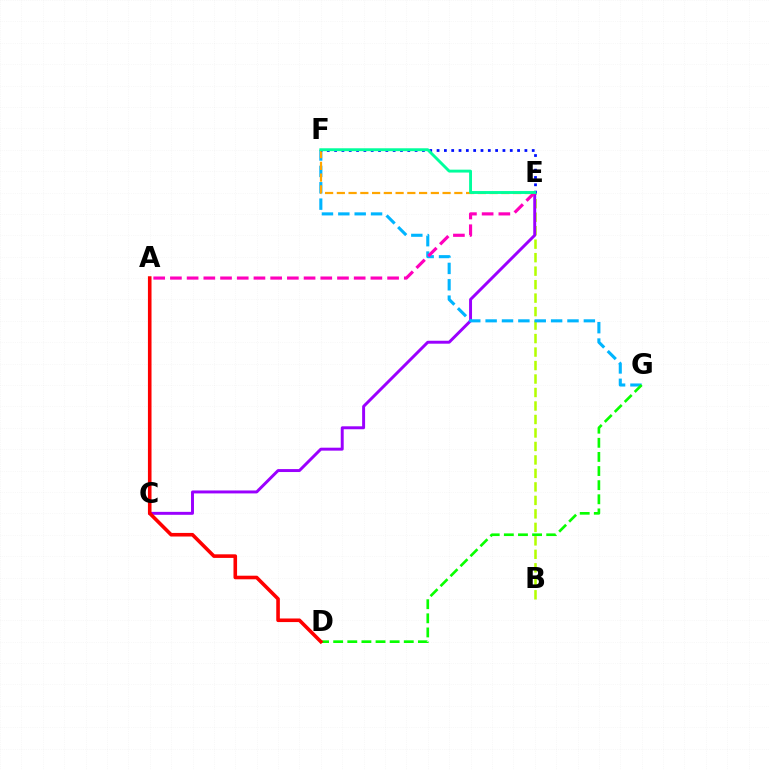{('B', 'E'): [{'color': '#b3ff00', 'line_style': 'dashed', 'thickness': 1.83}], ('C', 'E'): [{'color': '#9b00ff', 'line_style': 'solid', 'thickness': 2.12}], ('F', 'G'): [{'color': '#00b5ff', 'line_style': 'dashed', 'thickness': 2.22}], ('D', 'G'): [{'color': '#08ff00', 'line_style': 'dashed', 'thickness': 1.92}], ('E', 'F'): [{'color': '#ffa500', 'line_style': 'dashed', 'thickness': 1.6}, {'color': '#0010ff', 'line_style': 'dotted', 'thickness': 1.99}, {'color': '#00ff9d', 'line_style': 'solid', 'thickness': 2.08}], ('A', 'E'): [{'color': '#ff00bd', 'line_style': 'dashed', 'thickness': 2.27}], ('A', 'D'): [{'color': '#ff0000', 'line_style': 'solid', 'thickness': 2.59}]}